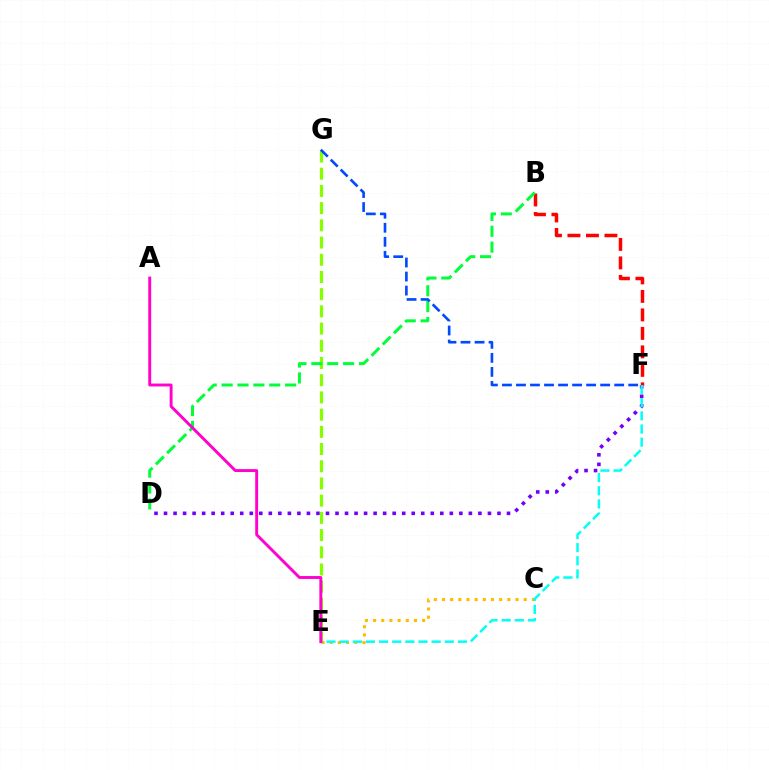{('C', 'E'): [{'color': '#ffbd00', 'line_style': 'dotted', 'thickness': 2.22}], ('D', 'F'): [{'color': '#7200ff', 'line_style': 'dotted', 'thickness': 2.59}], ('E', 'G'): [{'color': '#84ff00', 'line_style': 'dashed', 'thickness': 2.34}], ('B', 'F'): [{'color': '#ff0000', 'line_style': 'dashed', 'thickness': 2.51}], ('B', 'D'): [{'color': '#00ff39', 'line_style': 'dashed', 'thickness': 2.16}], ('E', 'F'): [{'color': '#00fff6', 'line_style': 'dashed', 'thickness': 1.79}], ('F', 'G'): [{'color': '#004bff', 'line_style': 'dashed', 'thickness': 1.91}], ('A', 'E'): [{'color': '#ff00cf', 'line_style': 'solid', 'thickness': 2.09}]}